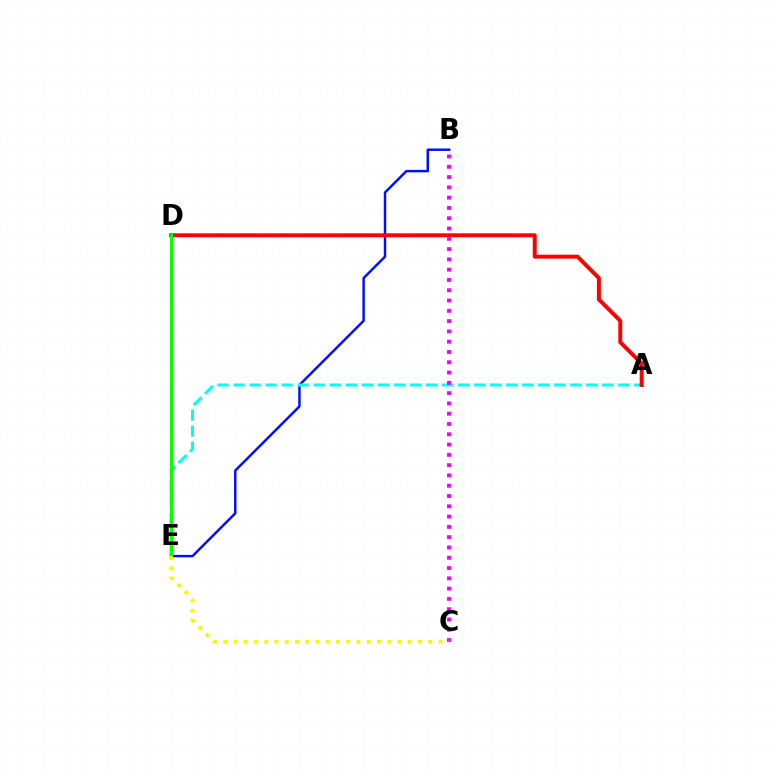{('B', 'E'): [{'color': '#0010ff', 'line_style': 'solid', 'thickness': 1.78}], ('A', 'E'): [{'color': '#00fff6', 'line_style': 'dashed', 'thickness': 2.18}], ('A', 'D'): [{'color': '#ff0000', 'line_style': 'solid', 'thickness': 2.85}], ('B', 'C'): [{'color': '#ee00ff', 'line_style': 'dotted', 'thickness': 2.8}], ('D', 'E'): [{'color': '#08ff00', 'line_style': 'solid', 'thickness': 2.27}], ('C', 'E'): [{'color': '#fcf500', 'line_style': 'dotted', 'thickness': 2.78}]}